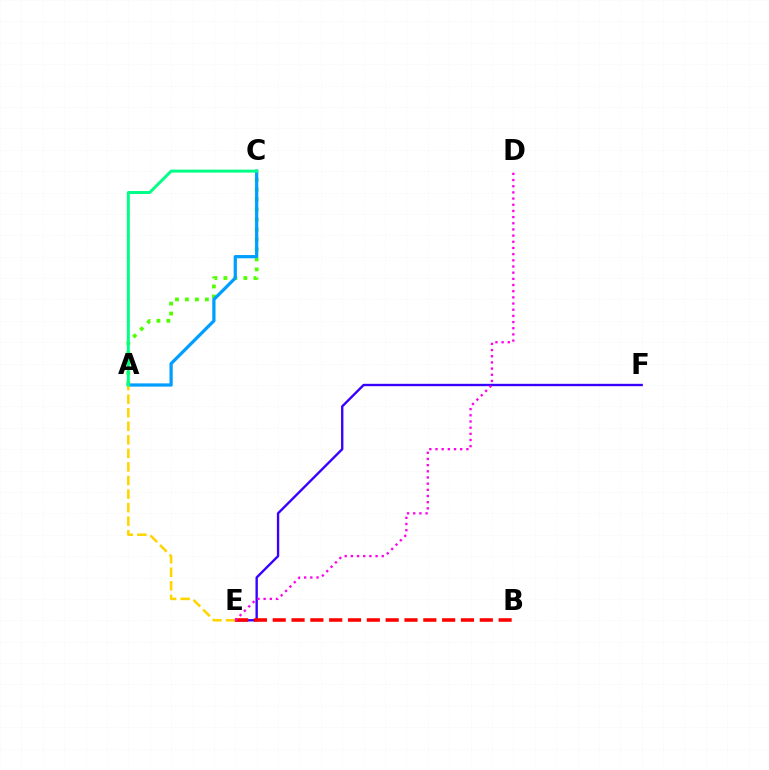{('A', 'C'): [{'color': '#4fff00', 'line_style': 'dotted', 'thickness': 2.71}, {'color': '#009eff', 'line_style': 'solid', 'thickness': 2.34}, {'color': '#00ff86', 'line_style': 'solid', 'thickness': 2.14}], ('E', 'F'): [{'color': '#3700ff', 'line_style': 'solid', 'thickness': 1.71}], ('B', 'E'): [{'color': '#ff0000', 'line_style': 'dashed', 'thickness': 2.56}], ('A', 'E'): [{'color': '#ffd500', 'line_style': 'dashed', 'thickness': 1.84}], ('D', 'E'): [{'color': '#ff00ed', 'line_style': 'dotted', 'thickness': 1.68}]}